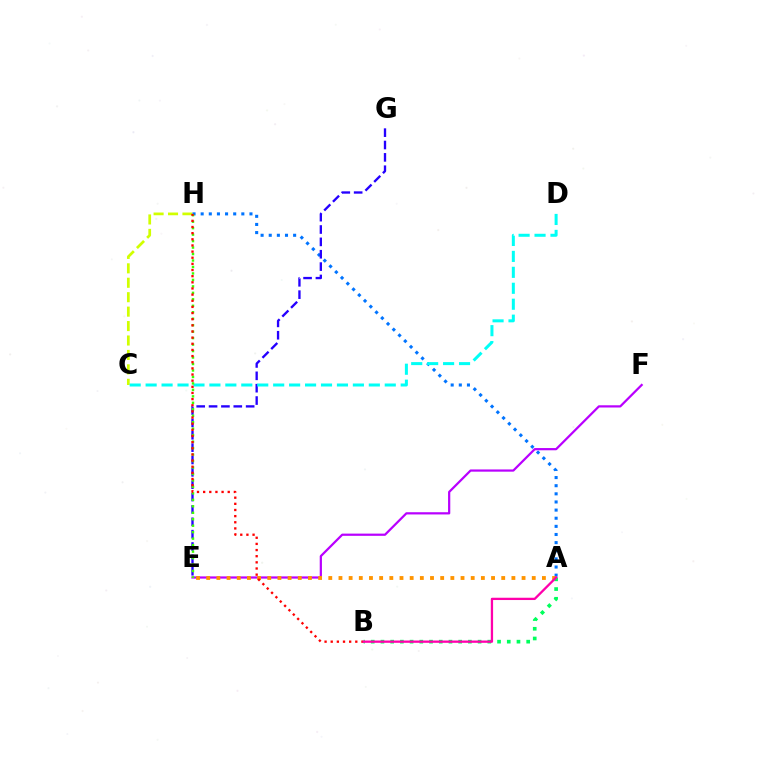{('C', 'H'): [{'color': '#d1ff00', 'line_style': 'dashed', 'thickness': 1.96}], ('A', 'H'): [{'color': '#0074ff', 'line_style': 'dotted', 'thickness': 2.21}], ('E', 'F'): [{'color': '#b900ff', 'line_style': 'solid', 'thickness': 1.6}], ('E', 'G'): [{'color': '#2500ff', 'line_style': 'dashed', 'thickness': 1.68}], ('C', 'D'): [{'color': '#00fff6', 'line_style': 'dashed', 'thickness': 2.17}], ('A', 'E'): [{'color': '#ff9400', 'line_style': 'dotted', 'thickness': 2.76}], ('E', 'H'): [{'color': '#3dff00', 'line_style': 'dotted', 'thickness': 1.76}], ('B', 'H'): [{'color': '#ff0000', 'line_style': 'dotted', 'thickness': 1.67}], ('A', 'B'): [{'color': '#00ff5c', 'line_style': 'dotted', 'thickness': 2.64}, {'color': '#ff00ac', 'line_style': 'solid', 'thickness': 1.65}]}